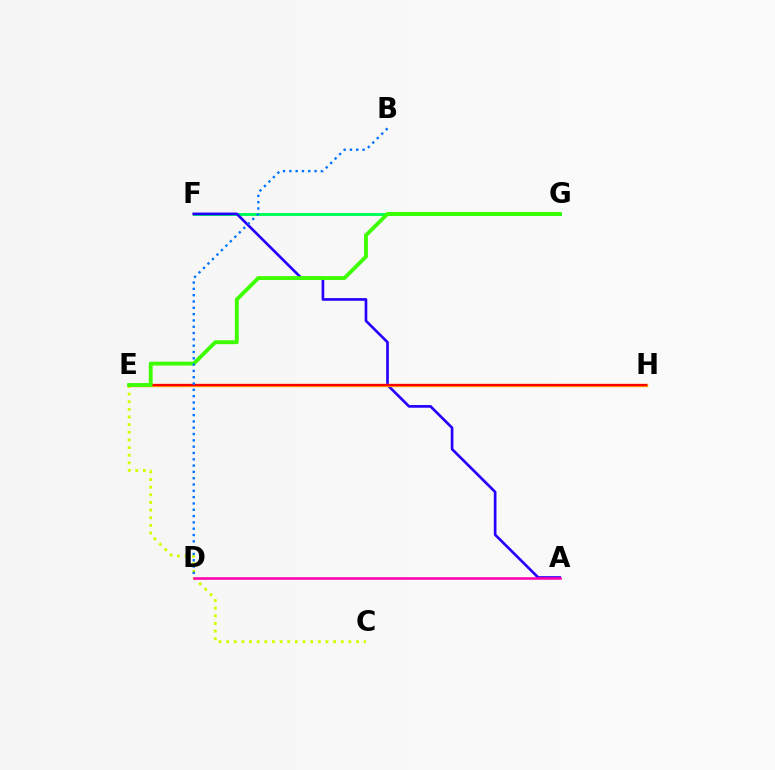{('F', 'G'): [{'color': '#00fff6', 'line_style': 'solid', 'thickness': 2.09}, {'color': '#b900ff', 'line_style': 'dotted', 'thickness': 2.12}, {'color': '#00ff5c', 'line_style': 'solid', 'thickness': 2.16}], ('C', 'E'): [{'color': '#d1ff00', 'line_style': 'dotted', 'thickness': 2.08}], ('A', 'F'): [{'color': '#2500ff', 'line_style': 'solid', 'thickness': 1.92}], ('E', 'H'): [{'color': '#ff9400', 'line_style': 'solid', 'thickness': 2.42}, {'color': '#ff0000', 'line_style': 'solid', 'thickness': 1.54}], ('A', 'D'): [{'color': '#ff00ac', 'line_style': 'solid', 'thickness': 1.83}], ('E', 'G'): [{'color': '#3dff00', 'line_style': 'solid', 'thickness': 2.77}], ('B', 'D'): [{'color': '#0074ff', 'line_style': 'dotted', 'thickness': 1.71}]}